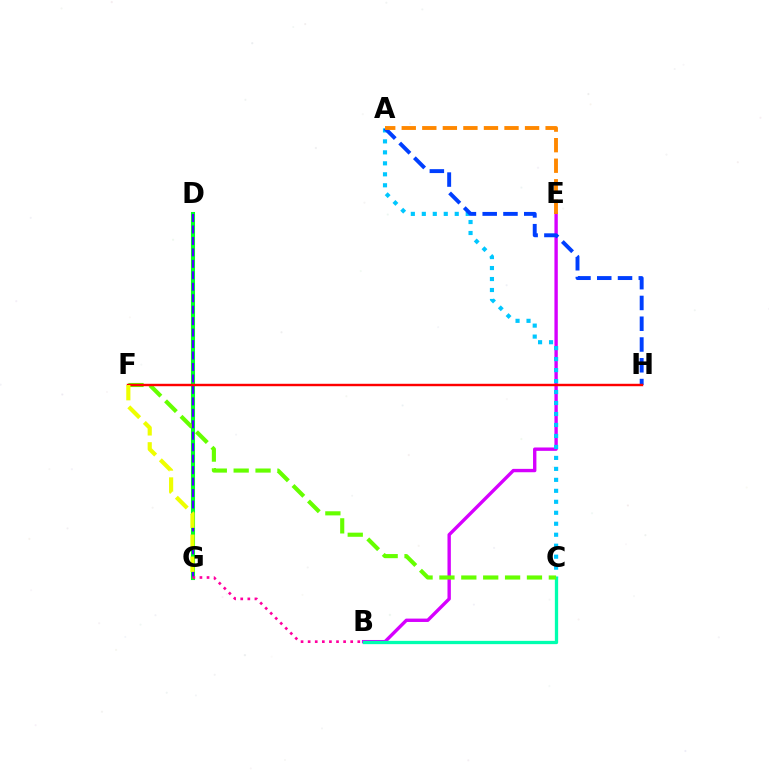{('B', 'E'): [{'color': '#d600ff', 'line_style': 'solid', 'thickness': 2.43}], ('D', 'G'): [{'color': '#00ff27', 'line_style': 'solid', 'thickness': 2.93}, {'color': '#4f00ff', 'line_style': 'dashed', 'thickness': 1.56}], ('A', 'C'): [{'color': '#00c7ff', 'line_style': 'dotted', 'thickness': 2.98}], ('B', 'C'): [{'color': '#00ffaf', 'line_style': 'solid', 'thickness': 2.37}], ('A', 'H'): [{'color': '#003fff', 'line_style': 'dashed', 'thickness': 2.82}], ('A', 'E'): [{'color': '#ff8800', 'line_style': 'dashed', 'thickness': 2.79}], ('C', 'F'): [{'color': '#66ff00', 'line_style': 'dashed', 'thickness': 2.97}], ('F', 'H'): [{'color': '#ff0000', 'line_style': 'solid', 'thickness': 1.74}], ('F', 'G'): [{'color': '#eeff00', 'line_style': 'dashed', 'thickness': 2.99}], ('B', 'G'): [{'color': '#ff00a0', 'line_style': 'dotted', 'thickness': 1.93}]}